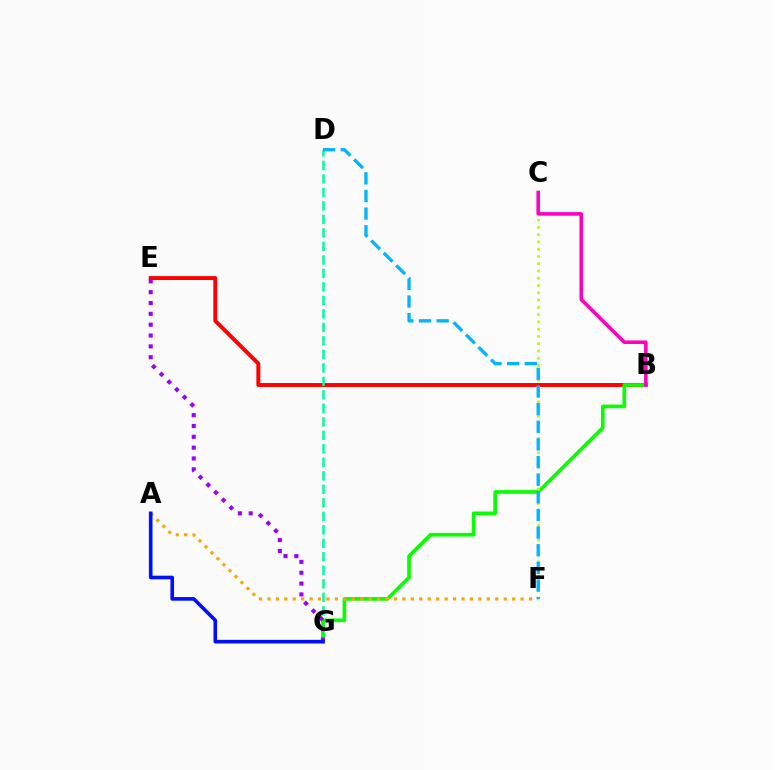{('B', 'E'): [{'color': '#ff0000', 'line_style': 'solid', 'thickness': 2.83}], ('D', 'G'): [{'color': '#00ff9d', 'line_style': 'dashed', 'thickness': 1.83}], ('B', 'G'): [{'color': '#08ff00', 'line_style': 'solid', 'thickness': 2.63}], ('C', 'F'): [{'color': '#b3ff00', 'line_style': 'dotted', 'thickness': 1.98}], ('E', 'G'): [{'color': '#9b00ff', 'line_style': 'dotted', 'thickness': 2.94}], ('A', 'F'): [{'color': '#ffa500', 'line_style': 'dotted', 'thickness': 2.29}], ('A', 'G'): [{'color': '#0010ff', 'line_style': 'solid', 'thickness': 2.61}], ('B', 'C'): [{'color': '#ff00bd', 'line_style': 'solid', 'thickness': 2.57}], ('D', 'F'): [{'color': '#00b5ff', 'line_style': 'dashed', 'thickness': 2.4}]}